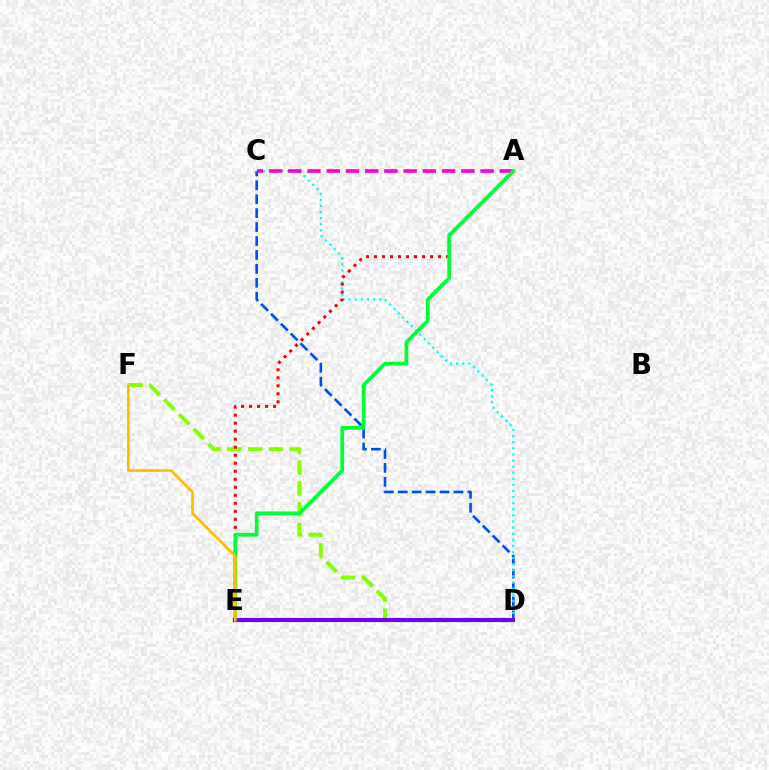{('C', 'D'): [{'color': '#004bff', 'line_style': 'dashed', 'thickness': 1.89}, {'color': '#00fff6', 'line_style': 'dotted', 'thickness': 1.66}], ('D', 'F'): [{'color': '#84ff00', 'line_style': 'dashed', 'thickness': 2.84}], ('A', 'E'): [{'color': '#ff0000', 'line_style': 'dotted', 'thickness': 2.18}, {'color': '#00ff39', 'line_style': 'solid', 'thickness': 2.67}], ('A', 'C'): [{'color': '#ff00cf', 'line_style': 'dashed', 'thickness': 2.61}], ('D', 'E'): [{'color': '#7200ff', 'line_style': 'solid', 'thickness': 2.97}], ('E', 'F'): [{'color': '#ffbd00', 'line_style': 'solid', 'thickness': 1.91}]}